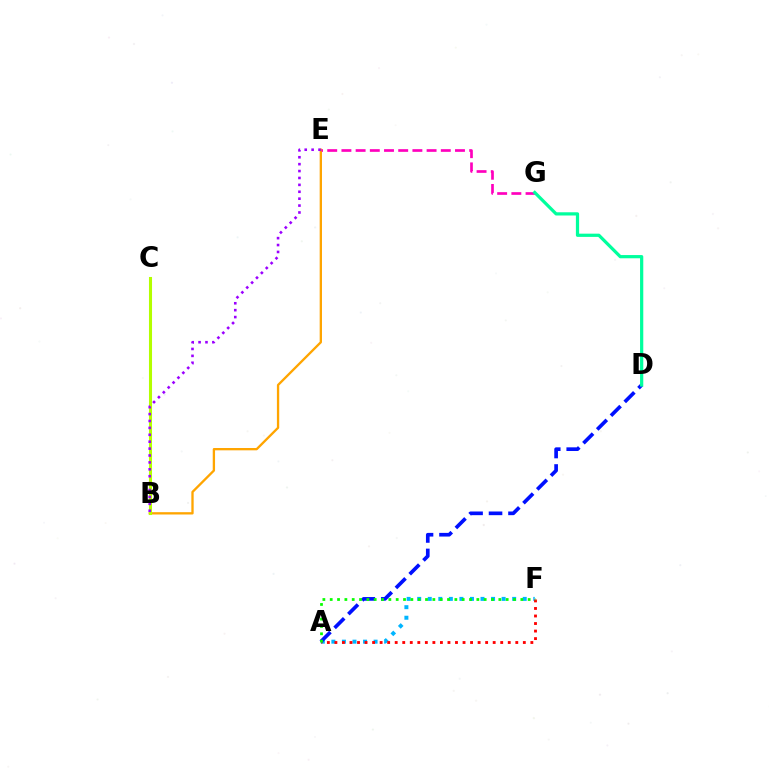{('A', 'F'): [{'color': '#00b5ff', 'line_style': 'dotted', 'thickness': 2.87}, {'color': '#ff0000', 'line_style': 'dotted', 'thickness': 2.05}, {'color': '#08ff00', 'line_style': 'dotted', 'thickness': 1.99}], ('B', 'E'): [{'color': '#ffa500', 'line_style': 'solid', 'thickness': 1.67}, {'color': '#9b00ff', 'line_style': 'dotted', 'thickness': 1.88}], ('A', 'D'): [{'color': '#0010ff', 'line_style': 'dashed', 'thickness': 2.64}], ('E', 'G'): [{'color': '#ff00bd', 'line_style': 'dashed', 'thickness': 1.93}], ('D', 'G'): [{'color': '#00ff9d', 'line_style': 'solid', 'thickness': 2.32}], ('B', 'C'): [{'color': '#b3ff00', 'line_style': 'solid', 'thickness': 2.21}]}